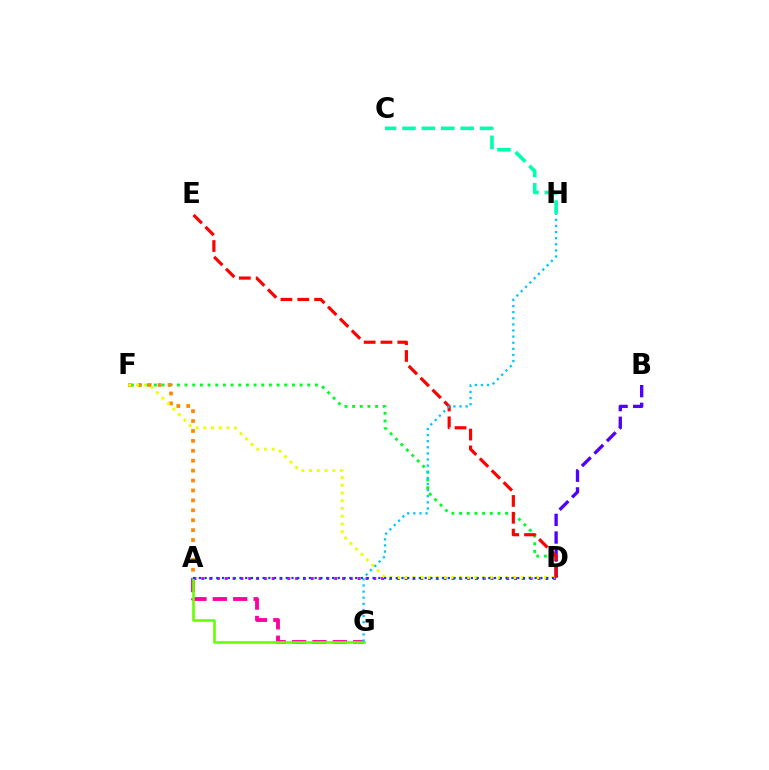{('A', 'G'): [{'color': '#ff00a0', 'line_style': 'dashed', 'thickness': 2.77}, {'color': '#66ff00', 'line_style': 'solid', 'thickness': 1.88}], ('D', 'F'): [{'color': '#00ff27', 'line_style': 'dotted', 'thickness': 2.08}, {'color': '#eeff00', 'line_style': 'dotted', 'thickness': 2.1}], ('A', 'F'): [{'color': '#ff8800', 'line_style': 'dotted', 'thickness': 2.69}], ('B', 'D'): [{'color': '#4f00ff', 'line_style': 'dashed', 'thickness': 2.4}], ('A', 'D'): [{'color': '#d600ff', 'line_style': 'dotted', 'thickness': 2.12}, {'color': '#003fff', 'line_style': 'dotted', 'thickness': 1.57}], ('D', 'E'): [{'color': '#ff0000', 'line_style': 'dashed', 'thickness': 2.28}], ('C', 'H'): [{'color': '#00ffaf', 'line_style': 'dashed', 'thickness': 2.64}], ('G', 'H'): [{'color': '#00c7ff', 'line_style': 'dotted', 'thickness': 1.66}]}